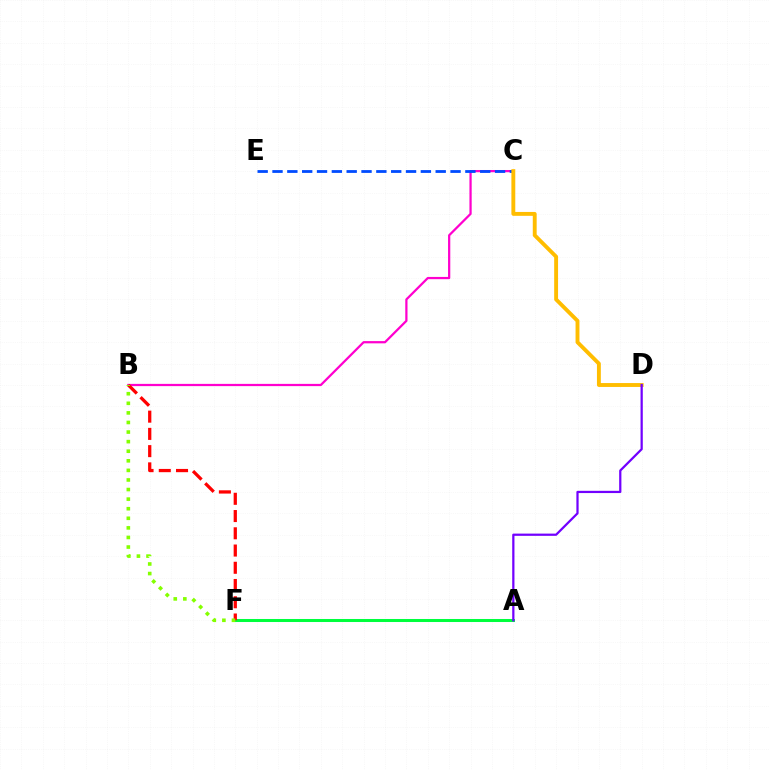{('A', 'F'): [{'color': '#00fff6', 'line_style': 'solid', 'thickness': 2.19}, {'color': '#00ff39', 'line_style': 'solid', 'thickness': 2.11}], ('B', 'C'): [{'color': '#ff00cf', 'line_style': 'solid', 'thickness': 1.61}], ('B', 'F'): [{'color': '#ff0000', 'line_style': 'dashed', 'thickness': 2.34}, {'color': '#84ff00', 'line_style': 'dotted', 'thickness': 2.6}], ('C', 'E'): [{'color': '#004bff', 'line_style': 'dashed', 'thickness': 2.02}], ('C', 'D'): [{'color': '#ffbd00', 'line_style': 'solid', 'thickness': 2.8}], ('A', 'D'): [{'color': '#7200ff', 'line_style': 'solid', 'thickness': 1.61}]}